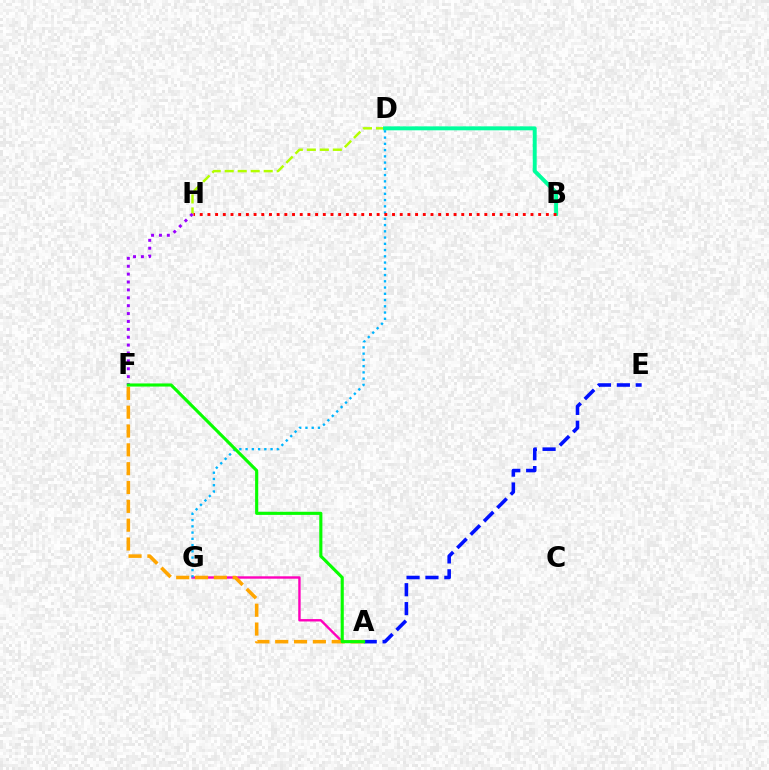{('A', 'E'): [{'color': '#0010ff', 'line_style': 'dashed', 'thickness': 2.57}], ('D', 'H'): [{'color': '#b3ff00', 'line_style': 'dashed', 'thickness': 1.77}], ('B', 'D'): [{'color': '#00ff9d', 'line_style': 'solid', 'thickness': 2.83}], ('A', 'G'): [{'color': '#ff00bd', 'line_style': 'solid', 'thickness': 1.73}], ('D', 'G'): [{'color': '#00b5ff', 'line_style': 'dotted', 'thickness': 1.7}], ('F', 'H'): [{'color': '#9b00ff', 'line_style': 'dotted', 'thickness': 2.14}], ('B', 'H'): [{'color': '#ff0000', 'line_style': 'dotted', 'thickness': 2.09}], ('A', 'F'): [{'color': '#ffa500', 'line_style': 'dashed', 'thickness': 2.56}, {'color': '#08ff00', 'line_style': 'solid', 'thickness': 2.24}]}